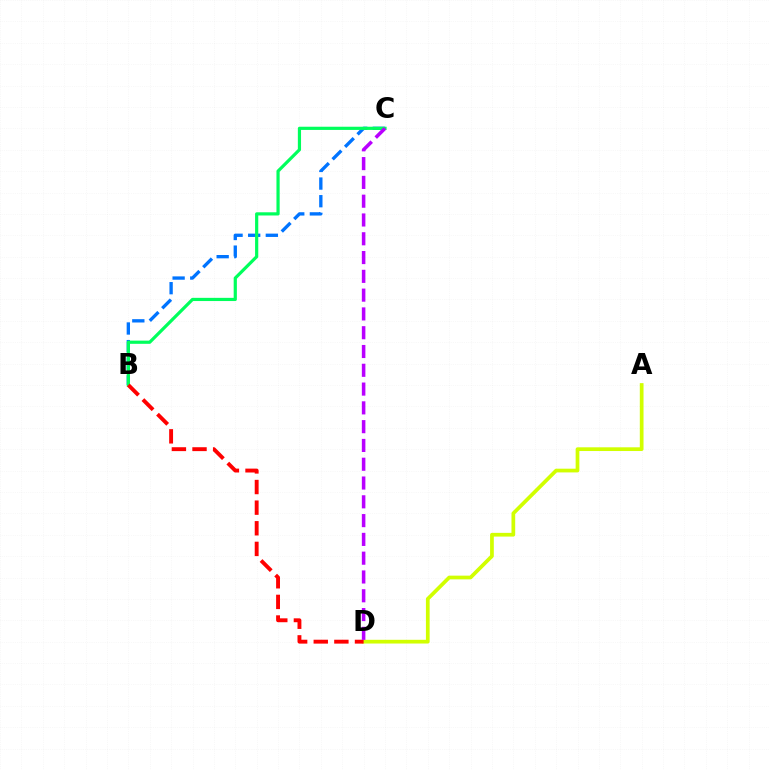{('A', 'D'): [{'color': '#d1ff00', 'line_style': 'solid', 'thickness': 2.68}], ('B', 'C'): [{'color': '#0074ff', 'line_style': 'dashed', 'thickness': 2.4}, {'color': '#00ff5c', 'line_style': 'solid', 'thickness': 2.3}], ('B', 'D'): [{'color': '#ff0000', 'line_style': 'dashed', 'thickness': 2.8}], ('C', 'D'): [{'color': '#b900ff', 'line_style': 'dashed', 'thickness': 2.55}]}